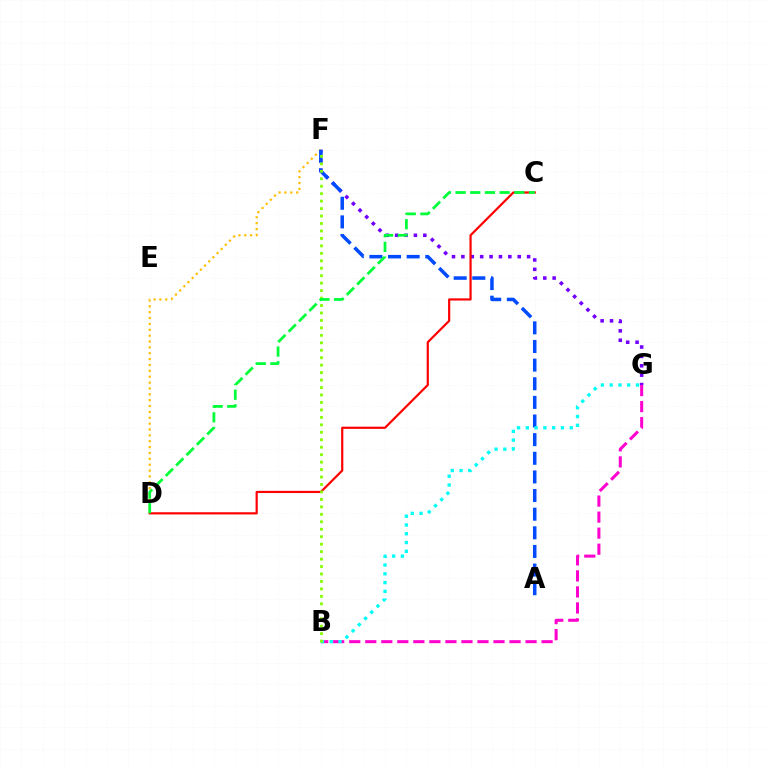{('F', 'G'): [{'color': '#7200ff', 'line_style': 'dotted', 'thickness': 2.55}], ('D', 'F'): [{'color': '#ffbd00', 'line_style': 'dotted', 'thickness': 1.59}], ('B', 'G'): [{'color': '#ff00cf', 'line_style': 'dashed', 'thickness': 2.18}, {'color': '#00fff6', 'line_style': 'dotted', 'thickness': 2.38}], ('C', 'D'): [{'color': '#ff0000', 'line_style': 'solid', 'thickness': 1.58}, {'color': '#00ff39', 'line_style': 'dashed', 'thickness': 1.99}], ('A', 'F'): [{'color': '#004bff', 'line_style': 'dashed', 'thickness': 2.53}], ('B', 'F'): [{'color': '#84ff00', 'line_style': 'dotted', 'thickness': 2.03}]}